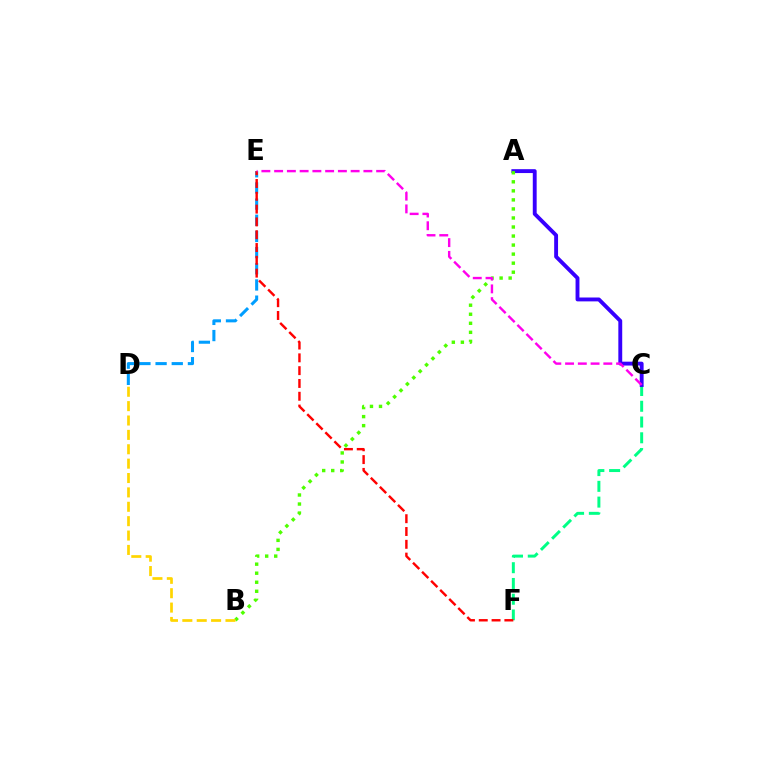{('D', 'E'): [{'color': '#009eff', 'line_style': 'dashed', 'thickness': 2.2}], ('C', 'F'): [{'color': '#00ff86', 'line_style': 'dashed', 'thickness': 2.14}], ('A', 'C'): [{'color': '#3700ff', 'line_style': 'solid', 'thickness': 2.79}], ('A', 'B'): [{'color': '#4fff00', 'line_style': 'dotted', 'thickness': 2.46}], ('E', 'F'): [{'color': '#ff0000', 'line_style': 'dashed', 'thickness': 1.74}], ('C', 'E'): [{'color': '#ff00ed', 'line_style': 'dashed', 'thickness': 1.73}], ('B', 'D'): [{'color': '#ffd500', 'line_style': 'dashed', 'thickness': 1.95}]}